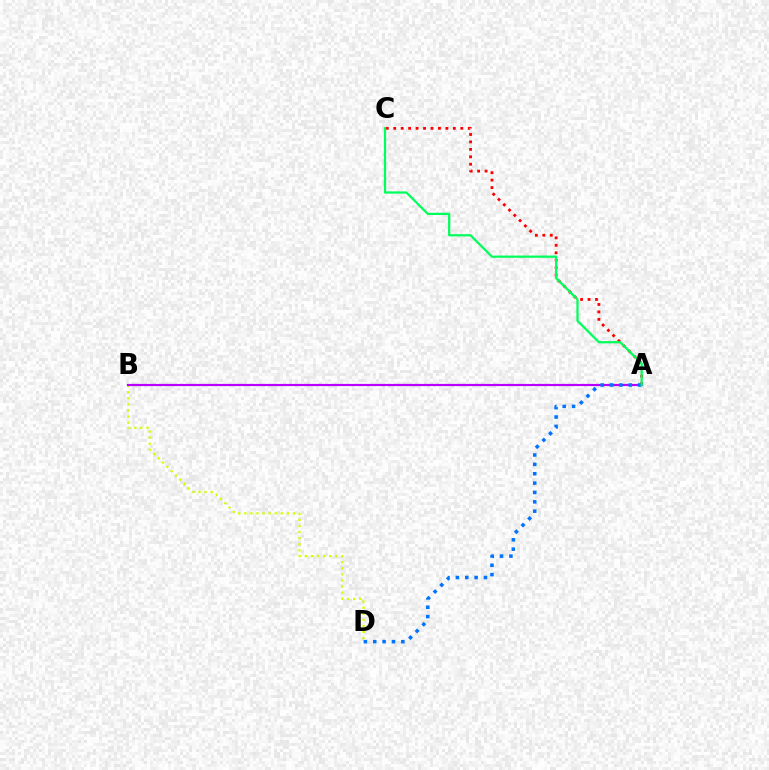{('A', 'C'): [{'color': '#ff0000', 'line_style': 'dotted', 'thickness': 2.02}, {'color': '#00ff5c', 'line_style': 'solid', 'thickness': 1.62}], ('B', 'D'): [{'color': '#d1ff00', 'line_style': 'dotted', 'thickness': 1.65}], ('A', 'B'): [{'color': '#b900ff', 'line_style': 'solid', 'thickness': 1.59}], ('A', 'D'): [{'color': '#0074ff', 'line_style': 'dotted', 'thickness': 2.54}]}